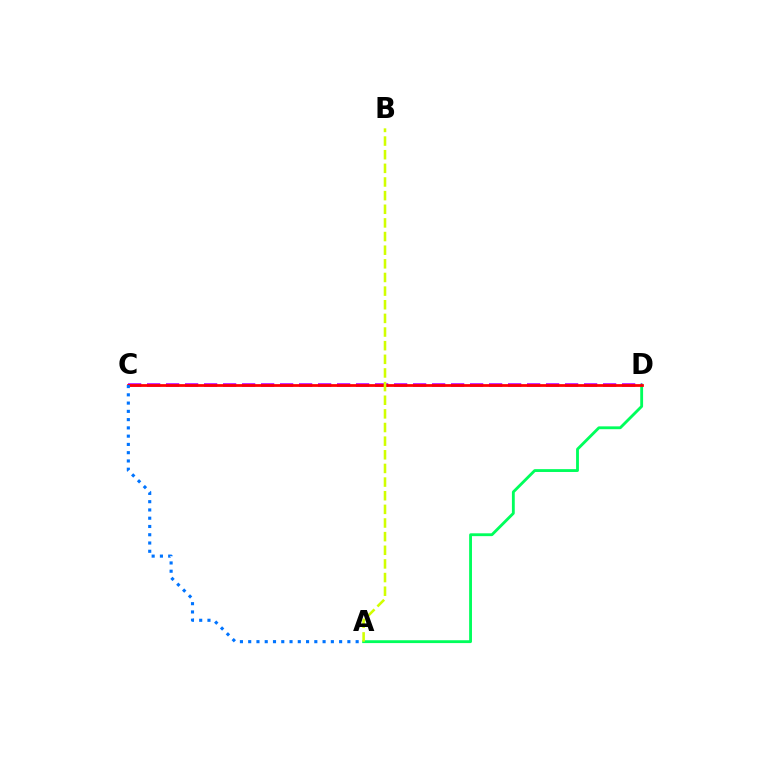{('A', 'D'): [{'color': '#00ff5c', 'line_style': 'solid', 'thickness': 2.05}], ('C', 'D'): [{'color': '#b900ff', 'line_style': 'dashed', 'thickness': 2.58}, {'color': '#ff0000', 'line_style': 'solid', 'thickness': 1.99}], ('A', 'B'): [{'color': '#d1ff00', 'line_style': 'dashed', 'thickness': 1.85}], ('A', 'C'): [{'color': '#0074ff', 'line_style': 'dotted', 'thickness': 2.25}]}